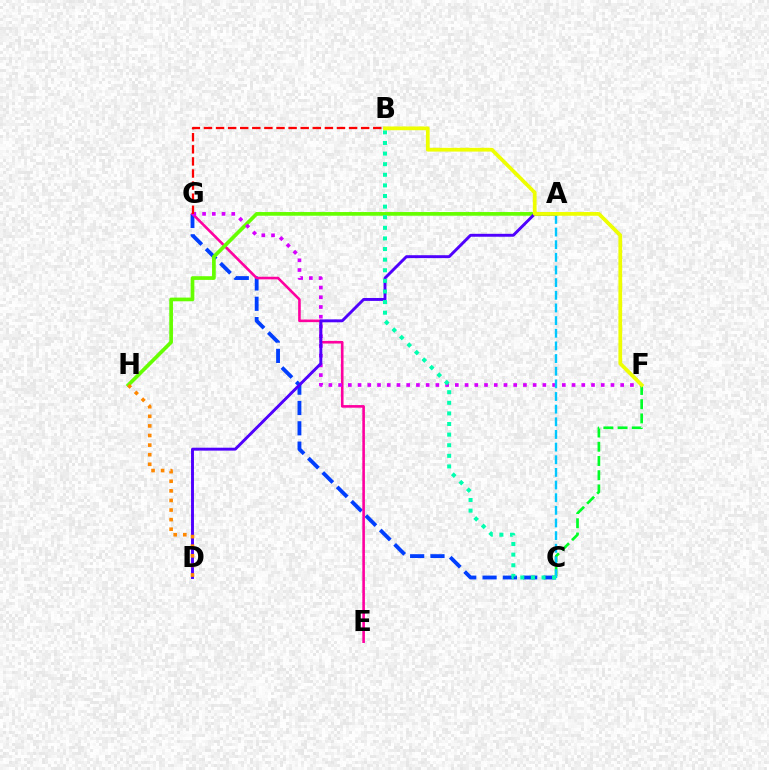{('C', 'G'): [{'color': '#003fff', 'line_style': 'dashed', 'thickness': 2.76}], ('E', 'G'): [{'color': '#ff00a0', 'line_style': 'solid', 'thickness': 1.88}], ('A', 'H'): [{'color': '#66ff00', 'line_style': 'solid', 'thickness': 2.66}], ('F', 'G'): [{'color': '#d600ff', 'line_style': 'dotted', 'thickness': 2.64}], ('A', 'D'): [{'color': '#4f00ff', 'line_style': 'solid', 'thickness': 2.1}], ('C', 'F'): [{'color': '#00ff27', 'line_style': 'dashed', 'thickness': 1.93}], ('B', 'G'): [{'color': '#ff0000', 'line_style': 'dashed', 'thickness': 1.64}], ('D', 'H'): [{'color': '#ff8800', 'line_style': 'dotted', 'thickness': 2.61}], ('A', 'C'): [{'color': '#00c7ff', 'line_style': 'dashed', 'thickness': 1.72}], ('B', 'C'): [{'color': '#00ffaf', 'line_style': 'dotted', 'thickness': 2.88}], ('B', 'F'): [{'color': '#eeff00', 'line_style': 'solid', 'thickness': 2.69}]}